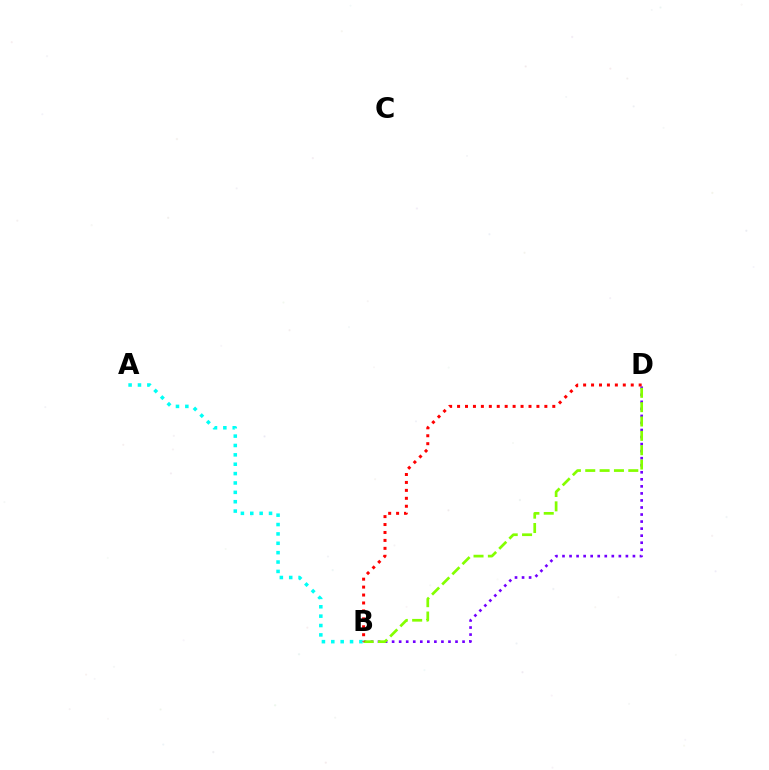{('B', 'D'): [{'color': '#7200ff', 'line_style': 'dotted', 'thickness': 1.91}, {'color': '#84ff00', 'line_style': 'dashed', 'thickness': 1.95}, {'color': '#ff0000', 'line_style': 'dotted', 'thickness': 2.16}], ('A', 'B'): [{'color': '#00fff6', 'line_style': 'dotted', 'thickness': 2.55}]}